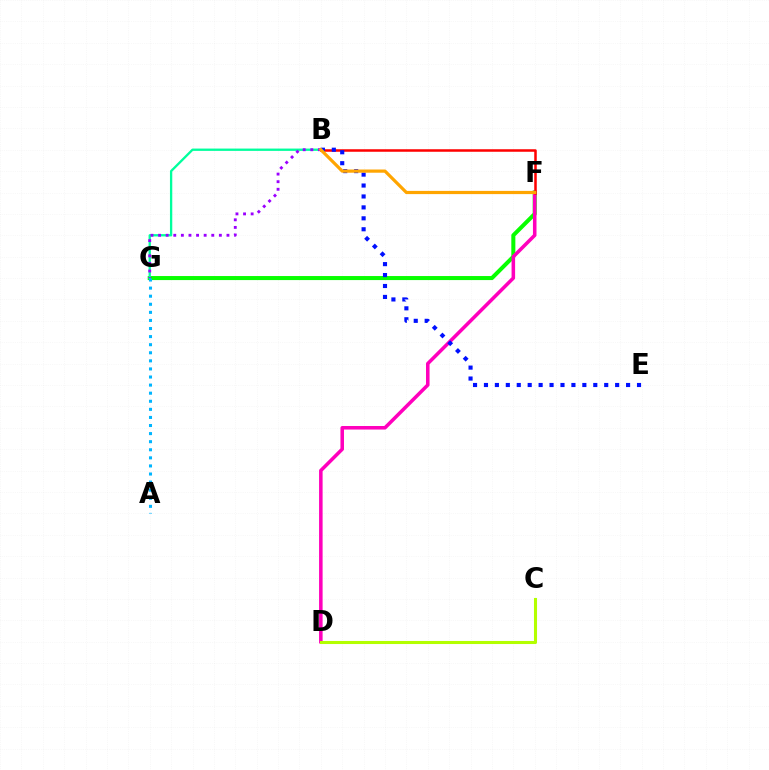{('F', 'G'): [{'color': '#08ff00', 'line_style': 'solid', 'thickness': 2.91}], ('B', 'G'): [{'color': '#00ff9d', 'line_style': 'solid', 'thickness': 1.67}, {'color': '#9b00ff', 'line_style': 'dotted', 'thickness': 2.06}], ('D', 'F'): [{'color': '#ff00bd', 'line_style': 'solid', 'thickness': 2.55}], ('B', 'F'): [{'color': '#ff0000', 'line_style': 'solid', 'thickness': 1.81}, {'color': '#ffa500', 'line_style': 'solid', 'thickness': 2.3}], ('B', 'E'): [{'color': '#0010ff', 'line_style': 'dotted', 'thickness': 2.97}], ('C', 'D'): [{'color': '#b3ff00', 'line_style': 'solid', 'thickness': 2.21}], ('A', 'G'): [{'color': '#00b5ff', 'line_style': 'dotted', 'thickness': 2.2}]}